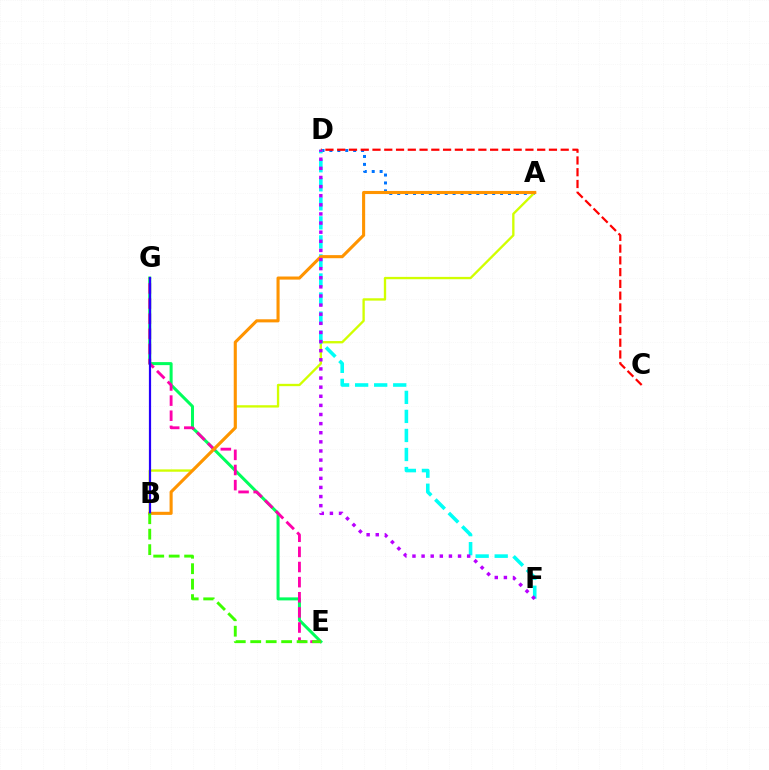{('A', 'D'): [{'color': '#0074ff', 'line_style': 'dotted', 'thickness': 2.15}], ('A', 'B'): [{'color': '#d1ff00', 'line_style': 'solid', 'thickness': 1.68}, {'color': '#ff9400', 'line_style': 'solid', 'thickness': 2.23}], ('D', 'F'): [{'color': '#00fff6', 'line_style': 'dashed', 'thickness': 2.59}, {'color': '#b900ff', 'line_style': 'dotted', 'thickness': 2.48}], ('E', 'G'): [{'color': '#00ff5c', 'line_style': 'solid', 'thickness': 2.17}, {'color': '#ff00ac', 'line_style': 'dashed', 'thickness': 2.05}], ('C', 'D'): [{'color': '#ff0000', 'line_style': 'dashed', 'thickness': 1.6}], ('B', 'G'): [{'color': '#2500ff', 'line_style': 'solid', 'thickness': 1.59}], ('B', 'E'): [{'color': '#3dff00', 'line_style': 'dashed', 'thickness': 2.1}]}